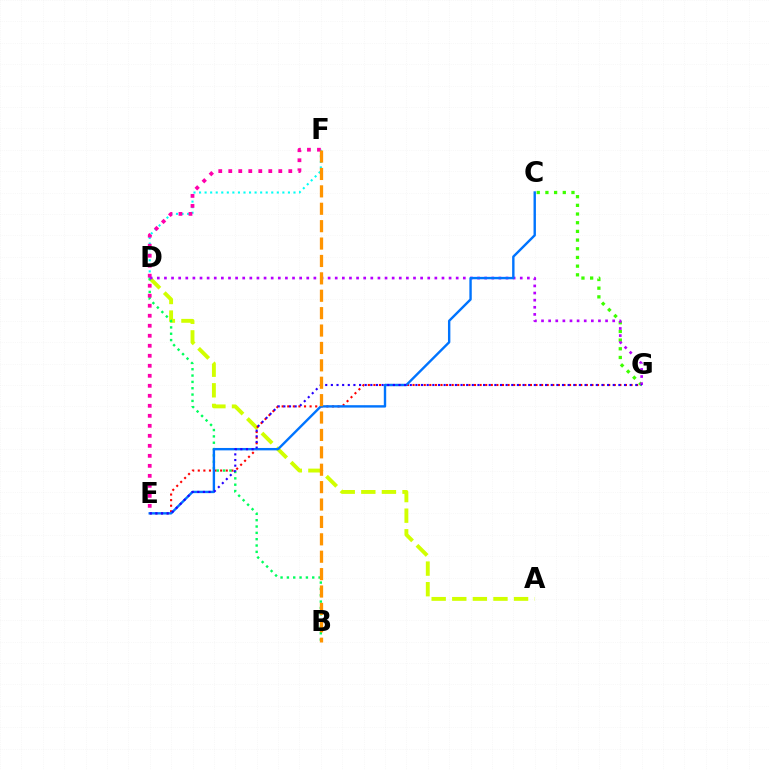{('A', 'D'): [{'color': '#d1ff00', 'line_style': 'dashed', 'thickness': 2.8}], ('D', 'F'): [{'color': '#00fff6', 'line_style': 'dotted', 'thickness': 1.51}], ('E', 'G'): [{'color': '#ff0000', 'line_style': 'dotted', 'thickness': 1.52}, {'color': '#2500ff', 'line_style': 'dotted', 'thickness': 1.53}], ('B', 'D'): [{'color': '#00ff5c', 'line_style': 'dotted', 'thickness': 1.72}], ('C', 'G'): [{'color': '#3dff00', 'line_style': 'dotted', 'thickness': 2.36}], ('E', 'F'): [{'color': '#ff00ac', 'line_style': 'dotted', 'thickness': 2.72}], ('D', 'G'): [{'color': '#b900ff', 'line_style': 'dotted', 'thickness': 1.93}], ('C', 'E'): [{'color': '#0074ff', 'line_style': 'solid', 'thickness': 1.73}], ('B', 'F'): [{'color': '#ff9400', 'line_style': 'dashed', 'thickness': 2.36}]}